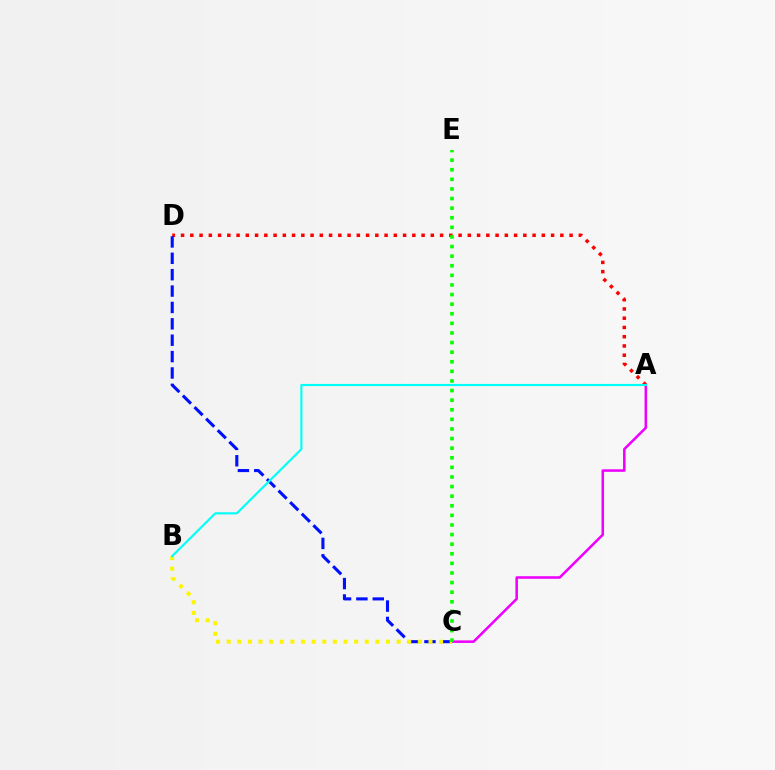{('A', 'C'): [{'color': '#ee00ff', 'line_style': 'solid', 'thickness': 1.83}], ('A', 'D'): [{'color': '#ff0000', 'line_style': 'dotted', 'thickness': 2.51}], ('C', 'D'): [{'color': '#0010ff', 'line_style': 'dashed', 'thickness': 2.23}], ('B', 'C'): [{'color': '#fcf500', 'line_style': 'dotted', 'thickness': 2.89}], ('C', 'E'): [{'color': '#08ff00', 'line_style': 'dotted', 'thickness': 2.61}], ('A', 'B'): [{'color': '#00fff6', 'line_style': 'solid', 'thickness': 1.54}]}